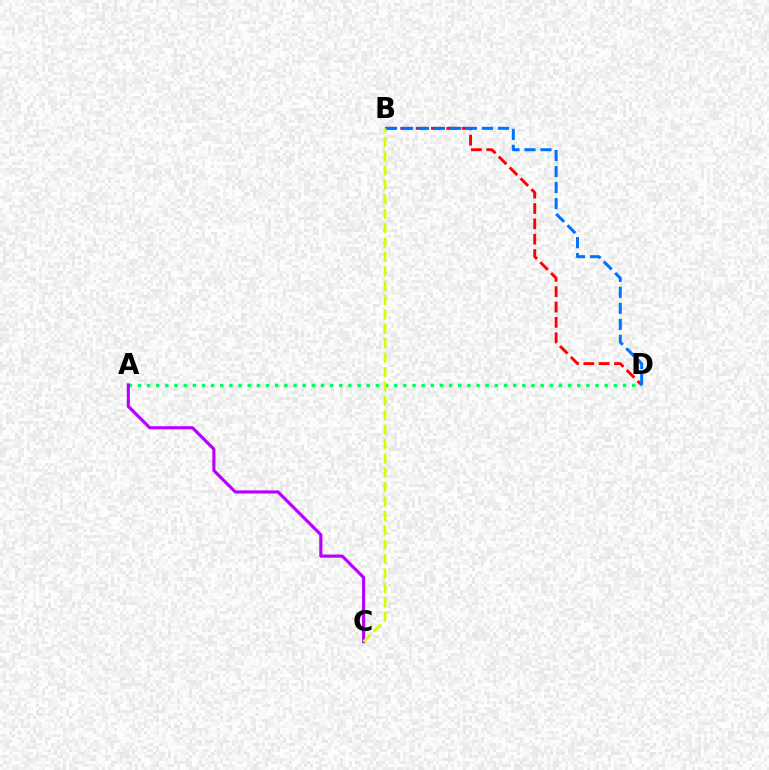{('B', 'D'): [{'color': '#ff0000', 'line_style': 'dashed', 'thickness': 2.08}, {'color': '#0074ff', 'line_style': 'dashed', 'thickness': 2.17}], ('A', 'D'): [{'color': '#00ff5c', 'line_style': 'dotted', 'thickness': 2.49}], ('A', 'C'): [{'color': '#b900ff', 'line_style': 'solid', 'thickness': 2.26}], ('B', 'C'): [{'color': '#d1ff00', 'line_style': 'dashed', 'thickness': 1.96}]}